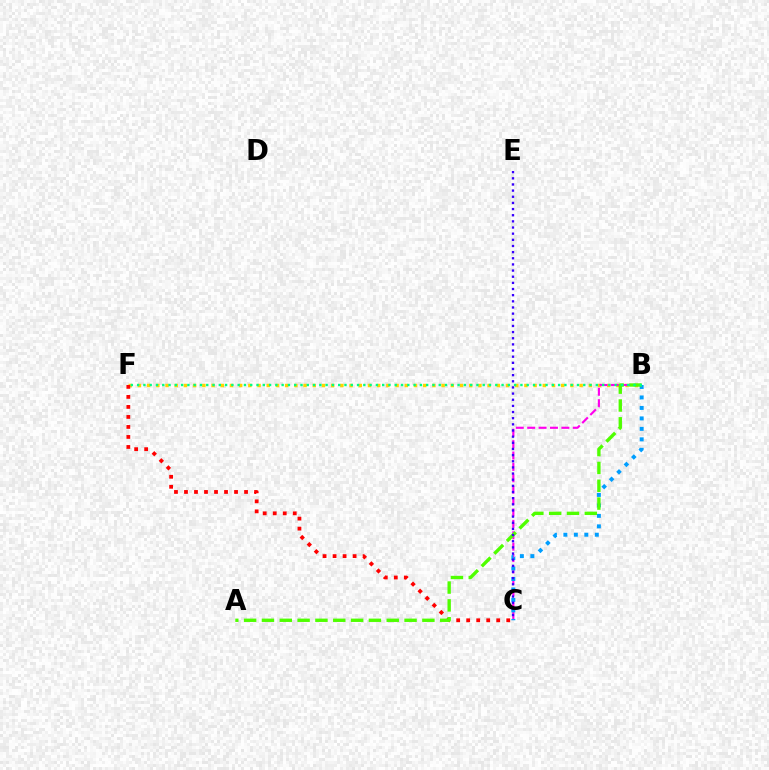{('B', 'F'): [{'color': '#ffd500', 'line_style': 'dotted', 'thickness': 2.5}, {'color': '#00ff86', 'line_style': 'dotted', 'thickness': 1.71}], ('C', 'F'): [{'color': '#ff0000', 'line_style': 'dotted', 'thickness': 2.72}], ('B', 'C'): [{'color': '#ff00ed', 'line_style': 'dashed', 'thickness': 1.55}, {'color': '#009eff', 'line_style': 'dotted', 'thickness': 2.85}], ('A', 'B'): [{'color': '#4fff00', 'line_style': 'dashed', 'thickness': 2.42}], ('C', 'E'): [{'color': '#3700ff', 'line_style': 'dotted', 'thickness': 1.67}]}